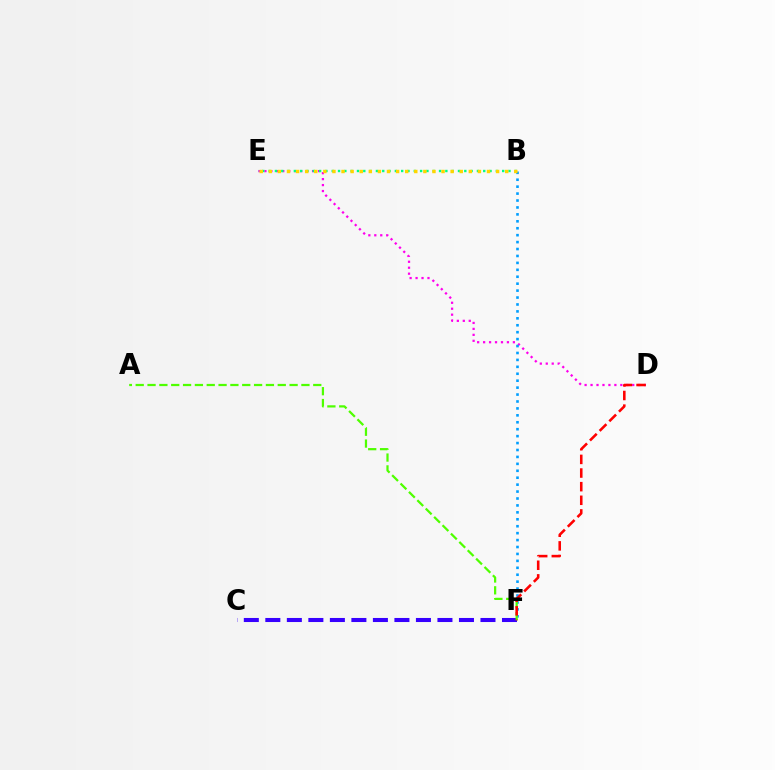{('D', 'E'): [{'color': '#ff00ed', 'line_style': 'dotted', 'thickness': 1.62}], ('B', 'E'): [{'color': '#00ff86', 'line_style': 'dotted', 'thickness': 1.72}, {'color': '#ffd500', 'line_style': 'dotted', 'thickness': 2.47}], ('B', 'F'): [{'color': '#009eff', 'line_style': 'dotted', 'thickness': 1.88}], ('C', 'F'): [{'color': '#3700ff', 'line_style': 'dashed', 'thickness': 2.92}], ('A', 'F'): [{'color': '#4fff00', 'line_style': 'dashed', 'thickness': 1.61}], ('D', 'F'): [{'color': '#ff0000', 'line_style': 'dashed', 'thickness': 1.85}]}